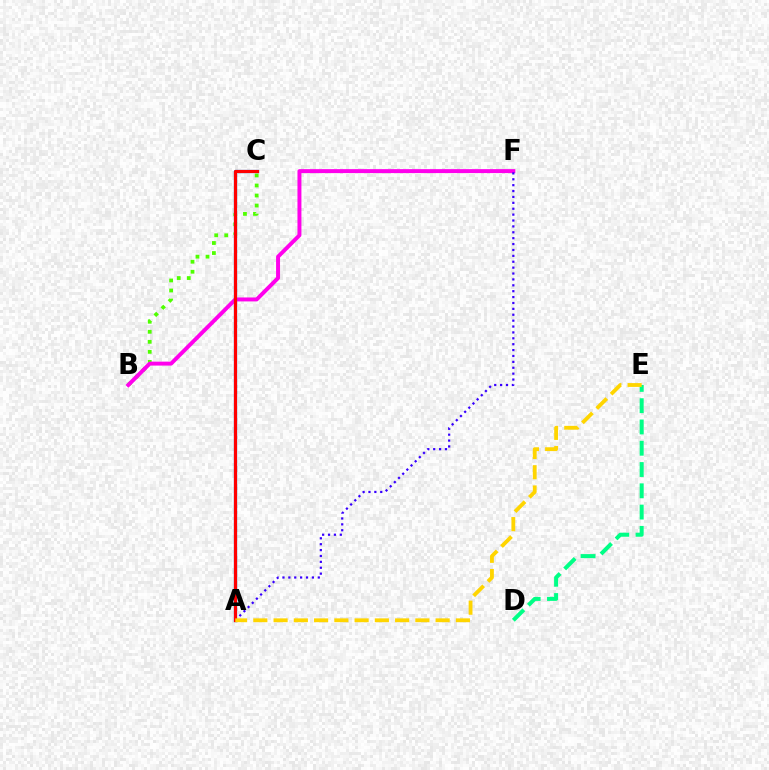{('B', 'C'): [{'color': '#4fff00', 'line_style': 'dotted', 'thickness': 2.73}], ('D', 'E'): [{'color': '#00ff86', 'line_style': 'dashed', 'thickness': 2.89}], ('B', 'F'): [{'color': '#ff00ed', 'line_style': 'solid', 'thickness': 2.84}], ('A', 'F'): [{'color': '#3700ff', 'line_style': 'dotted', 'thickness': 1.6}], ('A', 'C'): [{'color': '#009eff', 'line_style': 'solid', 'thickness': 2.35}, {'color': '#ff0000', 'line_style': 'solid', 'thickness': 2.28}], ('A', 'E'): [{'color': '#ffd500', 'line_style': 'dashed', 'thickness': 2.75}]}